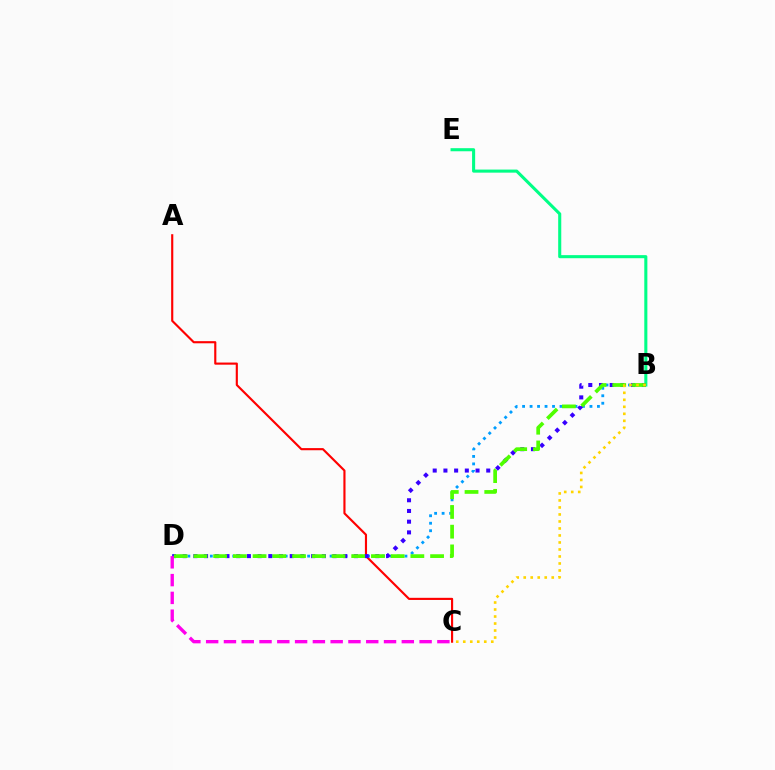{('B', 'E'): [{'color': '#00ff86', 'line_style': 'solid', 'thickness': 2.22}], ('A', 'C'): [{'color': '#ff0000', 'line_style': 'solid', 'thickness': 1.54}], ('B', 'D'): [{'color': '#009eff', 'line_style': 'dotted', 'thickness': 2.03}, {'color': '#3700ff', 'line_style': 'dotted', 'thickness': 2.91}, {'color': '#4fff00', 'line_style': 'dashed', 'thickness': 2.68}], ('C', 'D'): [{'color': '#ff00ed', 'line_style': 'dashed', 'thickness': 2.42}], ('B', 'C'): [{'color': '#ffd500', 'line_style': 'dotted', 'thickness': 1.9}]}